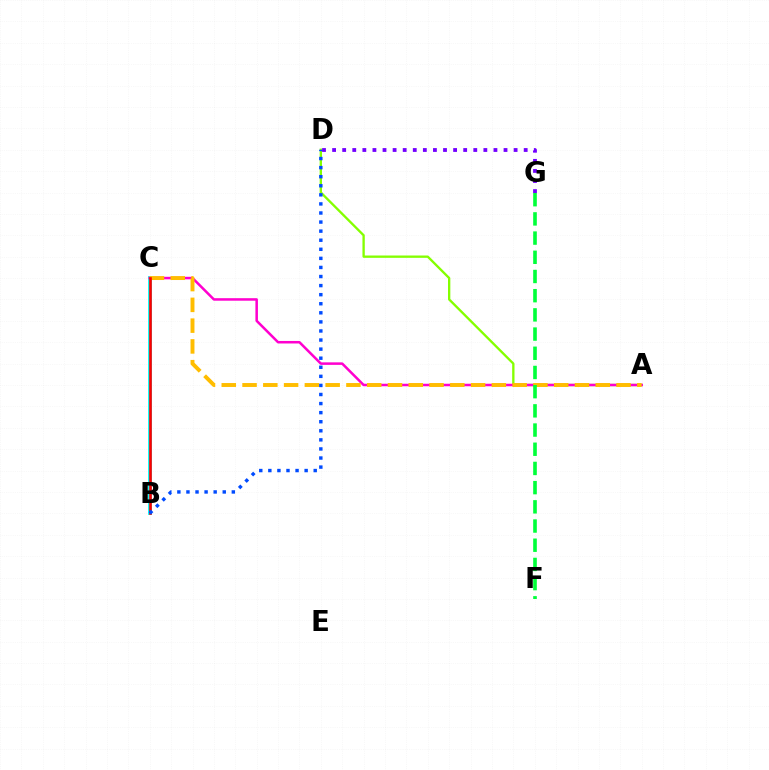{('A', 'D'): [{'color': '#84ff00', 'line_style': 'solid', 'thickness': 1.68}], ('B', 'C'): [{'color': '#00fff6', 'line_style': 'solid', 'thickness': 2.77}, {'color': '#ff0000', 'line_style': 'solid', 'thickness': 1.88}], ('A', 'C'): [{'color': '#ff00cf', 'line_style': 'solid', 'thickness': 1.82}, {'color': '#ffbd00', 'line_style': 'dashed', 'thickness': 2.82}], ('B', 'D'): [{'color': '#004bff', 'line_style': 'dotted', 'thickness': 2.47}], ('F', 'G'): [{'color': '#00ff39', 'line_style': 'dashed', 'thickness': 2.61}], ('D', 'G'): [{'color': '#7200ff', 'line_style': 'dotted', 'thickness': 2.74}]}